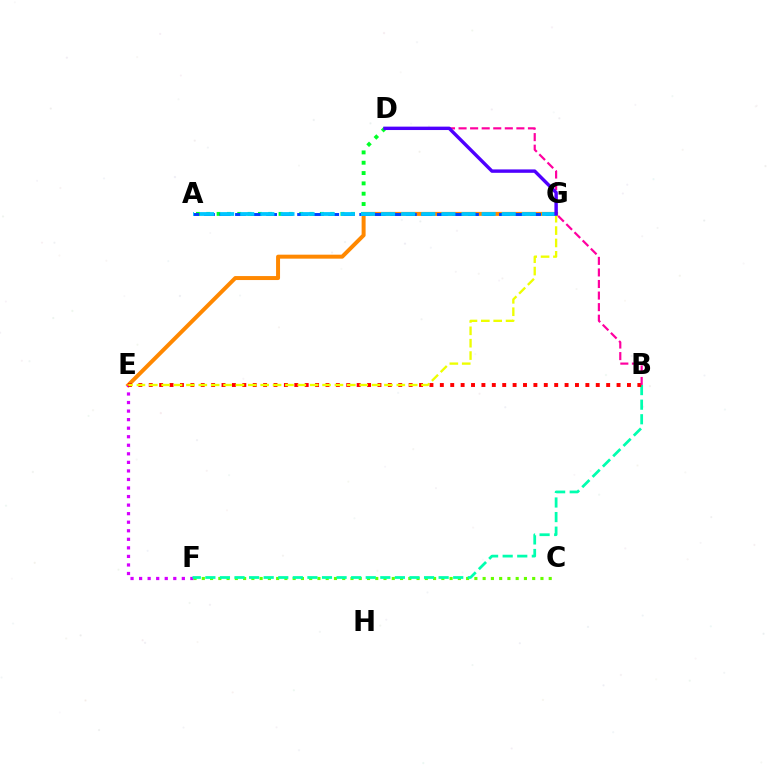{('E', 'G'): [{'color': '#ff8800', 'line_style': 'solid', 'thickness': 2.86}, {'color': '#eeff00', 'line_style': 'dashed', 'thickness': 1.68}], ('A', 'D'): [{'color': '#00ff27', 'line_style': 'dotted', 'thickness': 2.81}], ('C', 'F'): [{'color': '#66ff00', 'line_style': 'dotted', 'thickness': 2.24}], ('E', 'F'): [{'color': '#d600ff', 'line_style': 'dotted', 'thickness': 2.32}], ('B', 'F'): [{'color': '#00ffaf', 'line_style': 'dashed', 'thickness': 1.98}], ('B', 'E'): [{'color': '#ff0000', 'line_style': 'dotted', 'thickness': 2.82}], ('B', 'D'): [{'color': '#ff00a0', 'line_style': 'dashed', 'thickness': 1.57}], ('A', 'G'): [{'color': '#003fff', 'line_style': 'dashed', 'thickness': 2.11}, {'color': '#00c7ff', 'line_style': 'dashed', 'thickness': 2.73}], ('D', 'G'): [{'color': '#4f00ff', 'line_style': 'solid', 'thickness': 2.45}]}